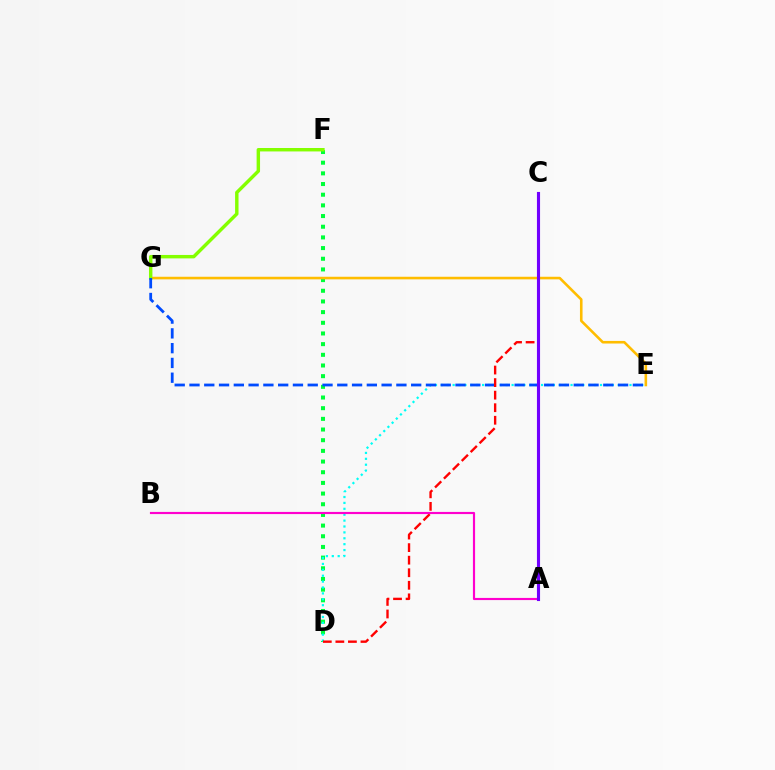{('D', 'F'): [{'color': '#00ff39', 'line_style': 'dotted', 'thickness': 2.9}], ('D', 'E'): [{'color': '#00fff6', 'line_style': 'dotted', 'thickness': 1.6}], ('E', 'G'): [{'color': '#ffbd00', 'line_style': 'solid', 'thickness': 1.87}, {'color': '#004bff', 'line_style': 'dashed', 'thickness': 2.01}], ('F', 'G'): [{'color': '#84ff00', 'line_style': 'solid', 'thickness': 2.47}], ('C', 'D'): [{'color': '#ff0000', 'line_style': 'dashed', 'thickness': 1.71}], ('A', 'B'): [{'color': '#ff00cf', 'line_style': 'solid', 'thickness': 1.55}], ('A', 'C'): [{'color': '#7200ff', 'line_style': 'solid', 'thickness': 2.24}]}